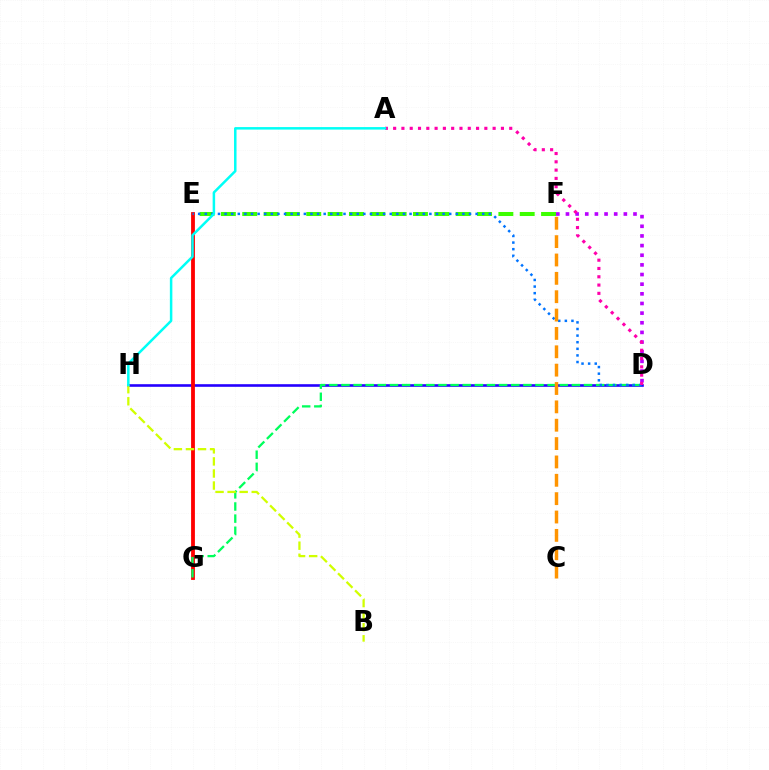{('D', 'H'): [{'color': '#2500ff', 'line_style': 'solid', 'thickness': 1.89}], ('E', 'F'): [{'color': '#3dff00', 'line_style': 'dashed', 'thickness': 2.9}], ('D', 'F'): [{'color': '#b900ff', 'line_style': 'dotted', 'thickness': 2.62}], ('E', 'G'): [{'color': '#ff0000', 'line_style': 'solid', 'thickness': 2.75}], ('D', 'G'): [{'color': '#00ff5c', 'line_style': 'dashed', 'thickness': 1.65}], ('B', 'H'): [{'color': '#d1ff00', 'line_style': 'dashed', 'thickness': 1.64}], ('D', 'E'): [{'color': '#0074ff', 'line_style': 'dotted', 'thickness': 1.8}], ('C', 'F'): [{'color': '#ff9400', 'line_style': 'dashed', 'thickness': 2.49}], ('A', 'D'): [{'color': '#ff00ac', 'line_style': 'dotted', 'thickness': 2.25}], ('A', 'H'): [{'color': '#00fff6', 'line_style': 'solid', 'thickness': 1.8}]}